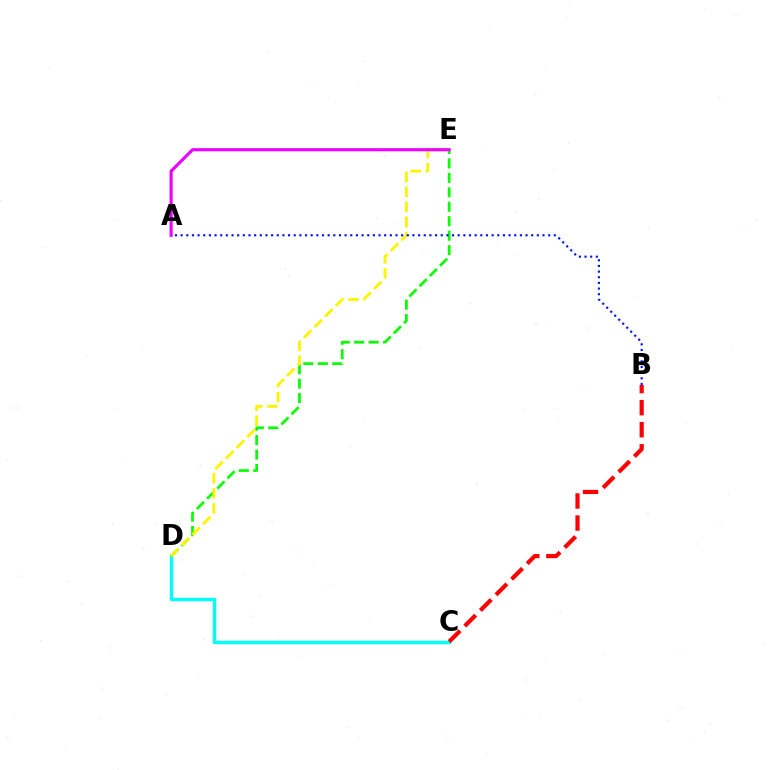{('C', 'D'): [{'color': '#00fff6', 'line_style': 'solid', 'thickness': 2.45}], ('D', 'E'): [{'color': '#08ff00', 'line_style': 'dashed', 'thickness': 1.96}, {'color': '#fcf500', 'line_style': 'dashed', 'thickness': 2.04}], ('B', 'C'): [{'color': '#ff0000', 'line_style': 'dashed', 'thickness': 3.0}], ('A', 'E'): [{'color': '#ee00ff', 'line_style': 'solid', 'thickness': 2.25}], ('A', 'B'): [{'color': '#0010ff', 'line_style': 'dotted', 'thickness': 1.54}]}